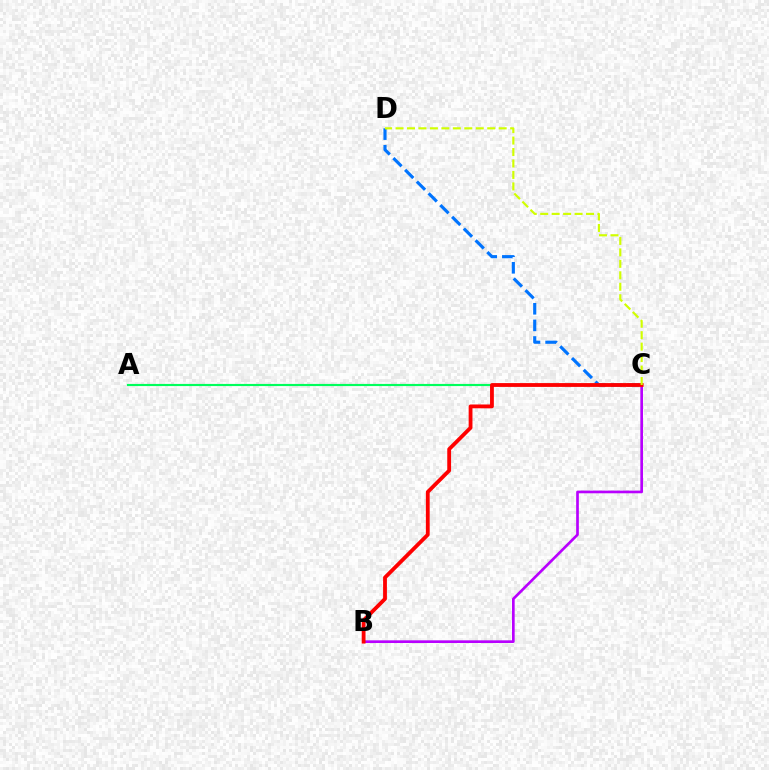{('A', 'C'): [{'color': '#00ff5c', 'line_style': 'solid', 'thickness': 1.55}], ('C', 'D'): [{'color': '#0074ff', 'line_style': 'dashed', 'thickness': 2.26}, {'color': '#d1ff00', 'line_style': 'dashed', 'thickness': 1.56}], ('B', 'C'): [{'color': '#b900ff', 'line_style': 'solid', 'thickness': 1.93}, {'color': '#ff0000', 'line_style': 'solid', 'thickness': 2.75}]}